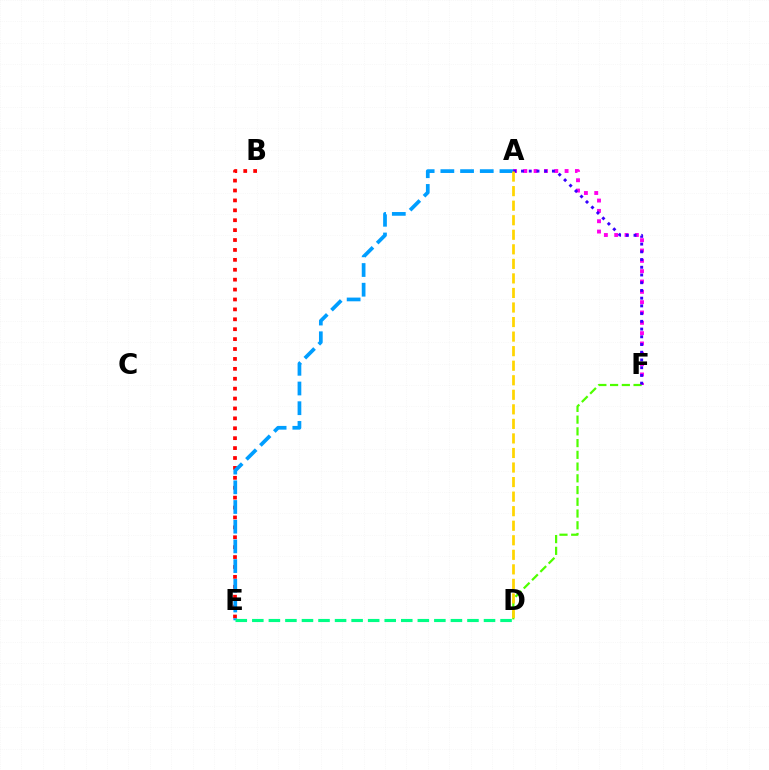{('B', 'E'): [{'color': '#ff0000', 'line_style': 'dotted', 'thickness': 2.69}], ('A', 'F'): [{'color': '#ff00ed', 'line_style': 'dotted', 'thickness': 2.81}, {'color': '#3700ff', 'line_style': 'dotted', 'thickness': 2.1}], ('D', 'F'): [{'color': '#4fff00', 'line_style': 'dashed', 'thickness': 1.59}], ('A', 'E'): [{'color': '#009eff', 'line_style': 'dashed', 'thickness': 2.68}], ('D', 'E'): [{'color': '#00ff86', 'line_style': 'dashed', 'thickness': 2.25}], ('A', 'D'): [{'color': '#ffd500', 'line_style': 'dashed', 'thickness': 1.98}]}